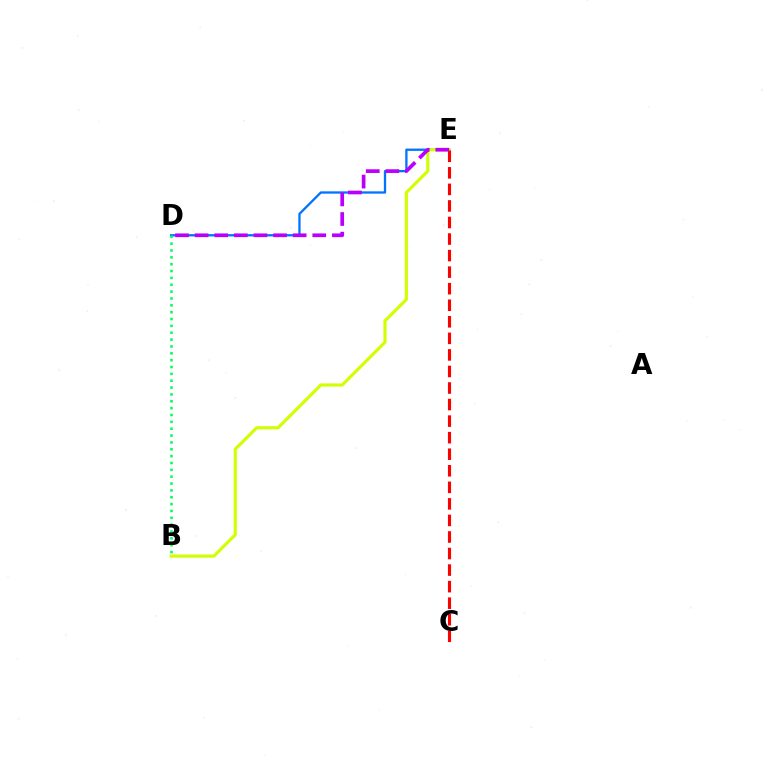{('D', 'E'): [{'color': '#0074ff', 'line_style': 'solid', 'thickness': 1.66}, {'color': '#b900ff', 'line_style': 'dashed', 'thickness': 2.66}], ('B', 'E'): [{'color': '#d1ff00', 'line_style': 'solid', 'thickness': 2.26}], ('B', 'D'): [{'color': '#00ff5c', 'line_style': 'dotted', 'thickness': 1.86}], ('C', 'E'): [{'color': '#ff0000', 'line_style': 'dashed', 'thickness': 2.25}]}